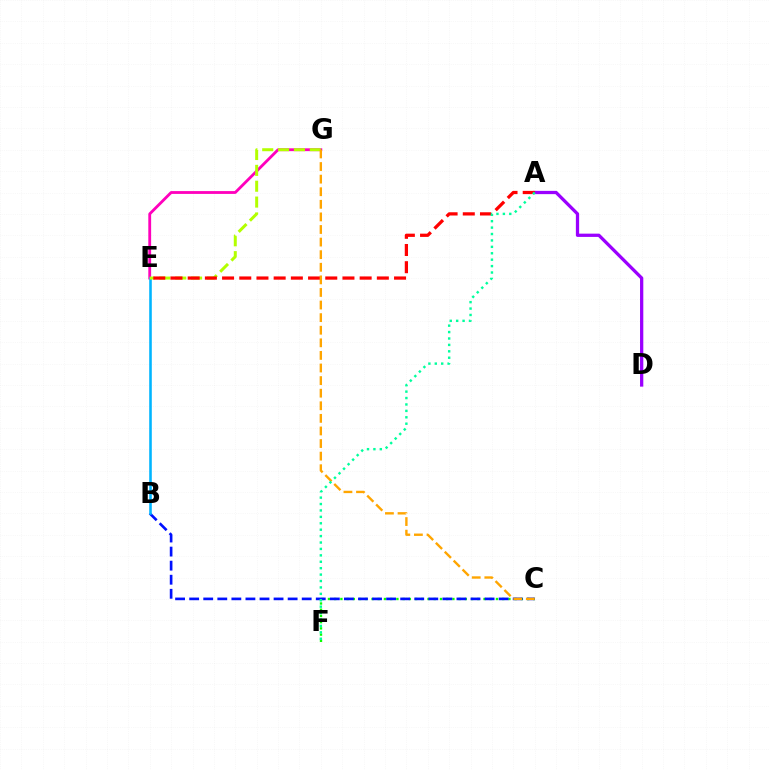{('C', 'F'): [{'color': '#08ff00', 'line_style': 'dotted', 'thickness': 1.69}], ('B', 'C'): [{'color': '#0010ff', 'line_style': 'dashed', 'thickness': 1.91}], ('E', 'G'): [{'color': '#ff00bd', 'line_style': 'solid', 'thickness': 2.03}, {'color': '#b3ff00', 'line_style': 'dashed', 'thickness': 2.15}], ('B', 'E'): [{'color': '#00b5ff', 'line_style': 'solid', 'thickness': 1.86}], ('A', 'D'): [{'color': '#9b00ff', 'line_style': 'solid', 'thickness': 2.35}], ('A', 'E'): [{'color': '#ff0000', 'line_style': 'dashed', 'thickness': 2.34}], ('C', 'G'): [{'color': '#ffa500', 'line_style': 'dashed', 'thickness': 1.71}], ('A', 'F'): [{'color': '#00ff9d', 'line_style': 'dotted', 'thickness': 1.74}]}